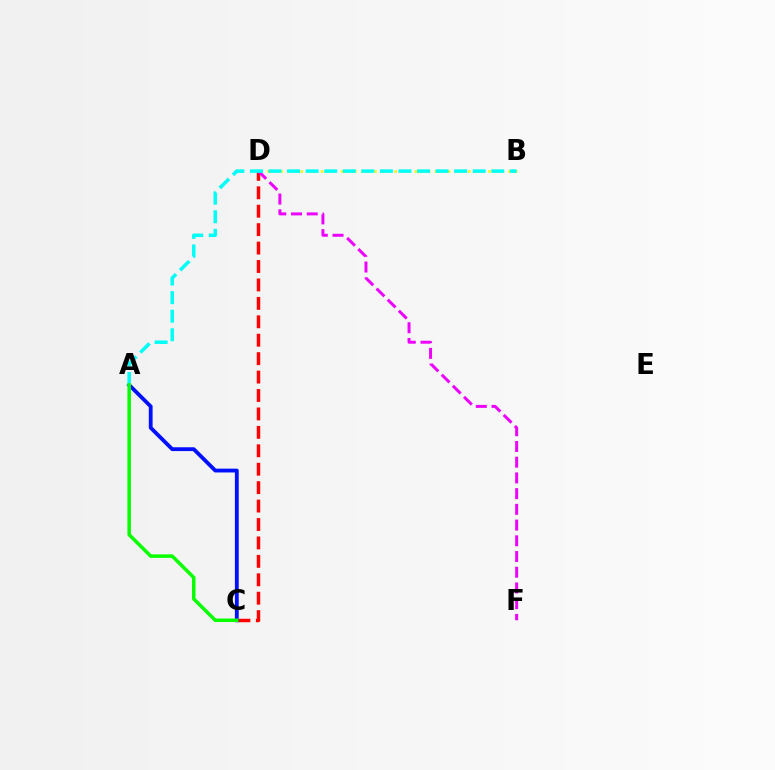{('B', 'D'): [{'color': '#fcf500', 'line_style': 'dotted', 'thickness': 1.82}], ('C', 'D'): [{'color': '#ff0000', 'line_style': 'dashed', 'thickness': 2.5}], ('A', 'C'): [{'color': '#0010ff', 'line_style': 'solid', 'thickness': 2.75}, {'color': '#08ff00', 'line_style': 'solid', 'thickness': 2.52}], ('D', 'F'): [{'color': '#ee00ff', 'line_style': 'dashed', 'thickness': 2.14}], ('A', 'B'): [{'color': '#00fff6', 'line_style': 'dashed', 'thickness': 2.52}]}